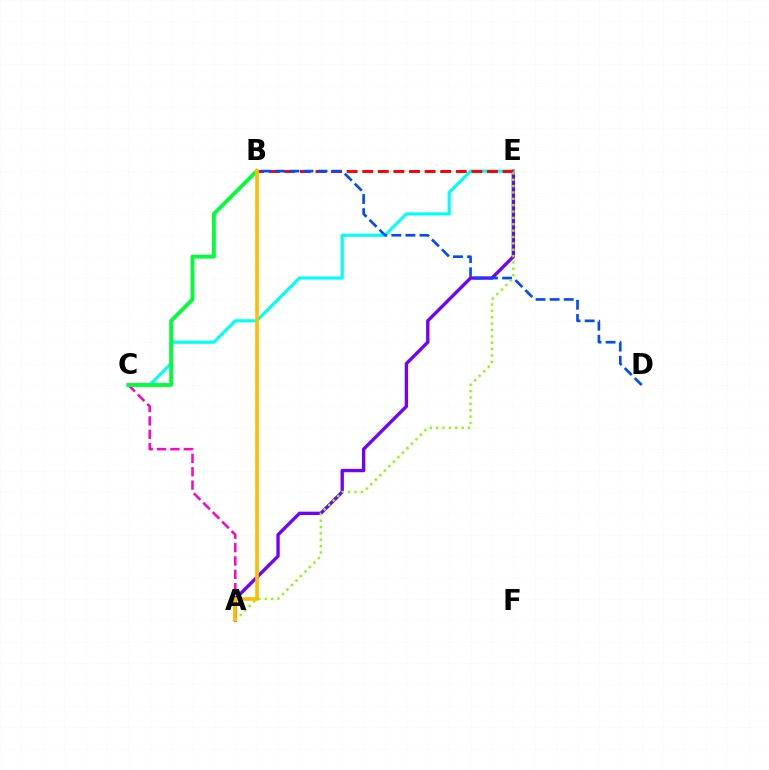{('A', 'C'): [{'color': '#ff00cf', 'line_style': 'dashed', 'thickness': 1.82}], ('A', 'E'): [{'color': '#7200ff', 'line_style': 'solid', 'thickness': 2.41}, {'color': '#84ff00', 'line_style': 'dotted', 'thickness': 1.73}], ('C', 'E'): [{'color': '#00fff6', 'line_style': 'solid', 'thickness': 2.27}], ('B', 'E'): [{'color': '#ff0000', 'line_style': 'dashed', 'thickness': 2.12}], ('B', 'C'): [{'color': '#00ff39', 'line_style': 'solid', 'thickness': 2.77}], ('B', 'D'): [{'color': '#004bff', 'line_style': 'dashed', 'thickness': 1.92}], ('A', 'B'): [{'color': '#ffbd00', 'line_style': 'solid', 'thickness': 2.6}]}